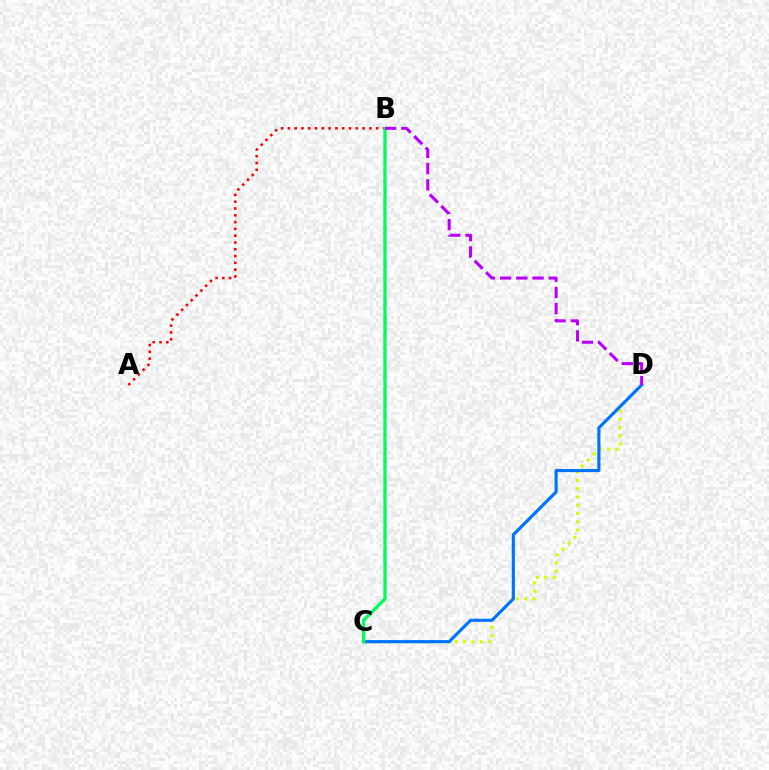{('C', 'D'): [{'color': '#d1ff00', 'line_style': 'dotted', 'thickness': 2.26}, {'color': '#0074ff', 'line_style': 'solid', 'thickness': 2.26}], ('A', 'B'): [{'color': '#ff0000', 'line_style': 'dotted', 'thickness': 1.85}], ('B', 'C'): [{'color': '#00ff5c', 'line_style': 'solid', 'thickness': 2.38}], ('B', 'D'): [{'color': '#b900ff', 'line_style': 'dashed', 'thickness': 2.2}]}